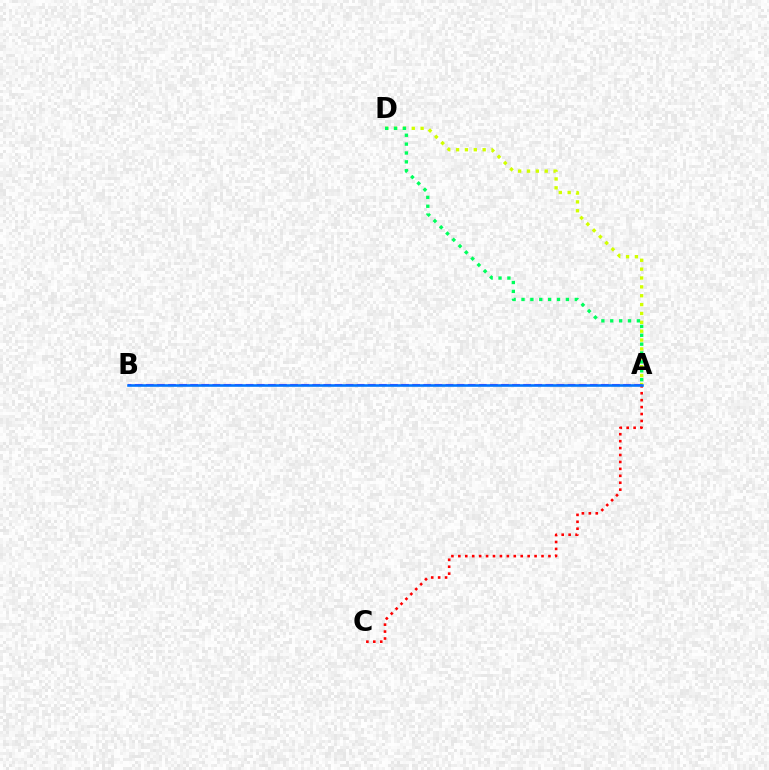{('A', 'D'): [{'color': '#d1ff00', 'line_style': 'dotted', 'thickness': 2.41}, {'color': '#00ff5c', 'line_style': 'dotted', 'thickness': 2.41}], ('A', 'B'): [{'color': '#b900ff', 'line_style': 'dashed', 'thickness': 1.51}, {'color': '#0074ff', 'line_style': 'solid', 'thickness': 1.86}], ('A', 'C'): [{'color': '#ff0000', 'line_style': 'dotted', 'thickness': 1.88}]}